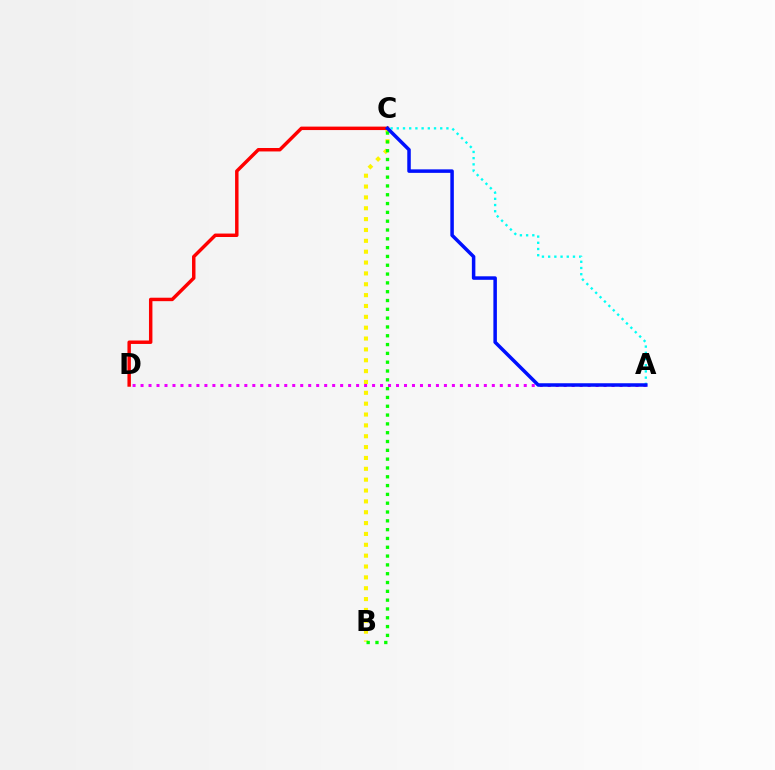{('B', 'C'): [{'color': '#fcf500', 'line_style': 'dotted', 'thickness': 2.95}, {'color': '#08ff00', 'line_style': 'dotted', 'thickness': 2.39}], ('C', 'D'): [{'color': '#ff0000', 'line_style': 'solid', 'thickness': 2.48}], ('A', 'C'): [{'color': '#00fff6', 'line_style': 'dotted', 'thickness': 1.69}, {'color': '#0010ff', 'line_style': 'solid', 'thickness': 2.52}], ('A', 'D'): [{'color': '#ee00ff', 'line_style': 'dotted', 'thickness': 2.17}]}